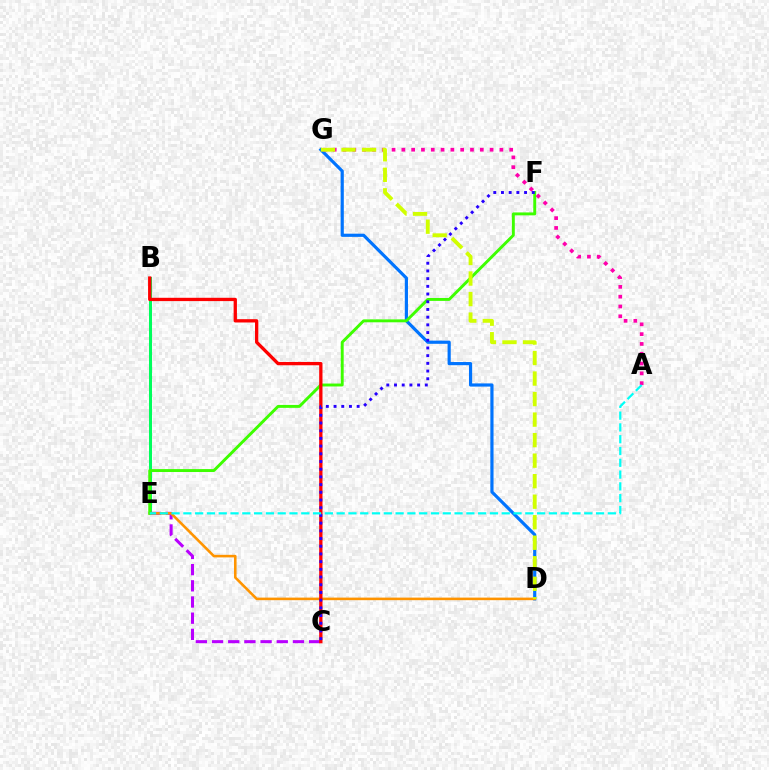{('D', 'G'): [{'color': '#0074ff', 'line_style': 'solid', 'thickness': 2.29}, {'color': '#d1ff00', 'line_style': 'dashed', 'thickness': 2.79}], ('B', 'E'): [{'color': '#00ff5c', 'line_style': 'solid', 'thickness': 2.17}], ('C', 'E'): [{'color': '#b900ff', 'line_style': 'dashed', 'thickness': 2.2}], ('D', 'E'): [{'color': '#ff9400', 'line_style': 'solid', 'thickness': 1.86}], ('E', 'F'): [{'color': '#3dff00', 'line_style': 'solid', 'thickness': 2.1}], ('B', 'C'): [{'color': '#ff0000', 'line_style': 'solid', 'thickness': 2.38}], ('A', 'G'): [{'color': '#ff00ac', 'line_style': 'dotted', 'thickness': 2.66}], ('C', 'F'): [{'color': '#2500ff', 'line_style': 'dotted', 'thickness': 2.09}], ('A', 'E'): [{'color': '#00fff6', 'line_style': 'dashed', 'thickness': 1.6}]}